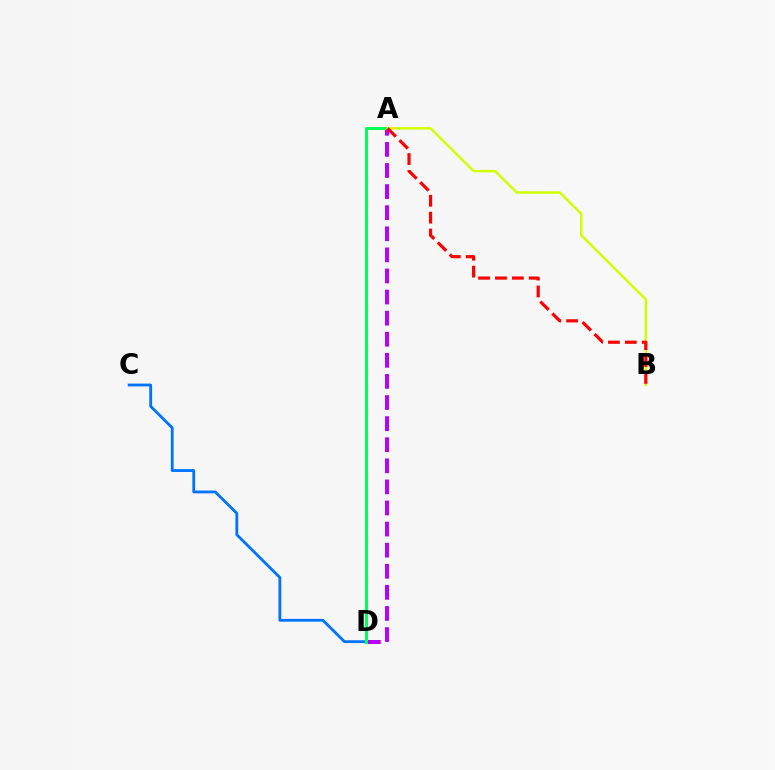{('C', 'D'): [{'color': '#0074ff', 'line_style': 'solid', 'thickness': 2.03}], ('A', 'D'): [{'color': '#b900ff', 'line_style': 'dashed', 'thickness': 2.87}, {'color': '#00ff5c', 'line_style': 'solid', 'thickness': 2.17}], ('A', 'B'): [{'color': '#d1ff00', 'line_style': 'solid', 'thickness': 1.76}, {'color': '#ff0000', 'line_style': 'dashed', 'thickness': 2.29}]}